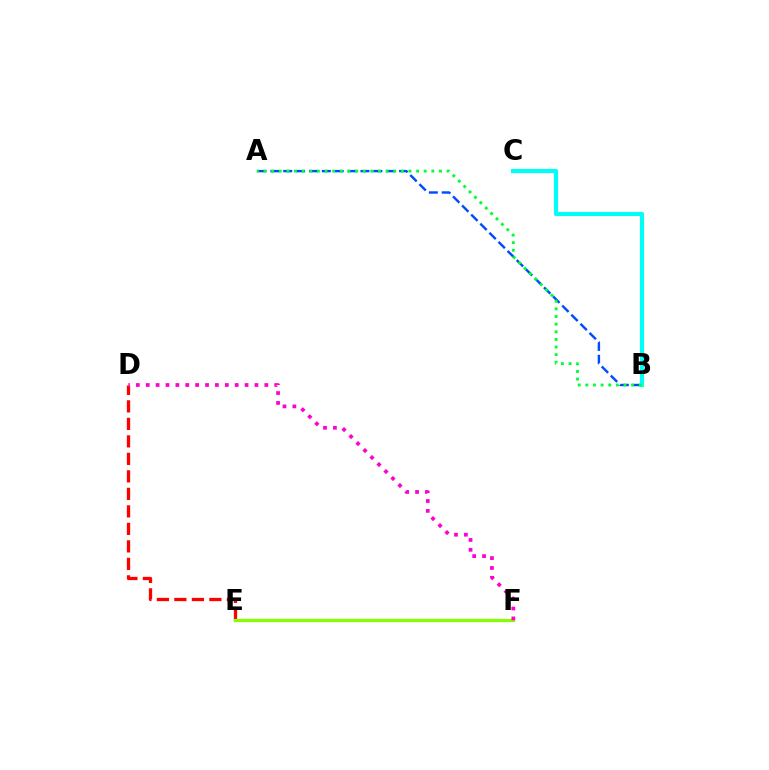{('E', 'F'): [{'color': '#7200ff', 'line_style': 'dotted', 'thickness': 2.1}, {'color': '#ffbd00', 'line_style': 'dotted', 'thickness': 1.99}, {'color': '#84ff00', 'line_style': 'solid', 'thickness': 2.33}], ('D', 'E'): [{'color': '#ff0000', 'line_style': 'dashed', 'thickness': 2.38}], ('A', 'B'): [{'color': '#004bff', 'line_style': 'dashed', 'thickness': 1.75}, {'color': '#00ff39', 'line_style': 'dotted', 'thickness': 2.07}], ('B', 'C'): [{'color': '#00fff6', 'line_style': 'solid', 'thickness': 2.99}], ('D', 'F'): [{'color': '#ff00cf', 'line_style': 'dotted', 'thickness': 2.69}]}